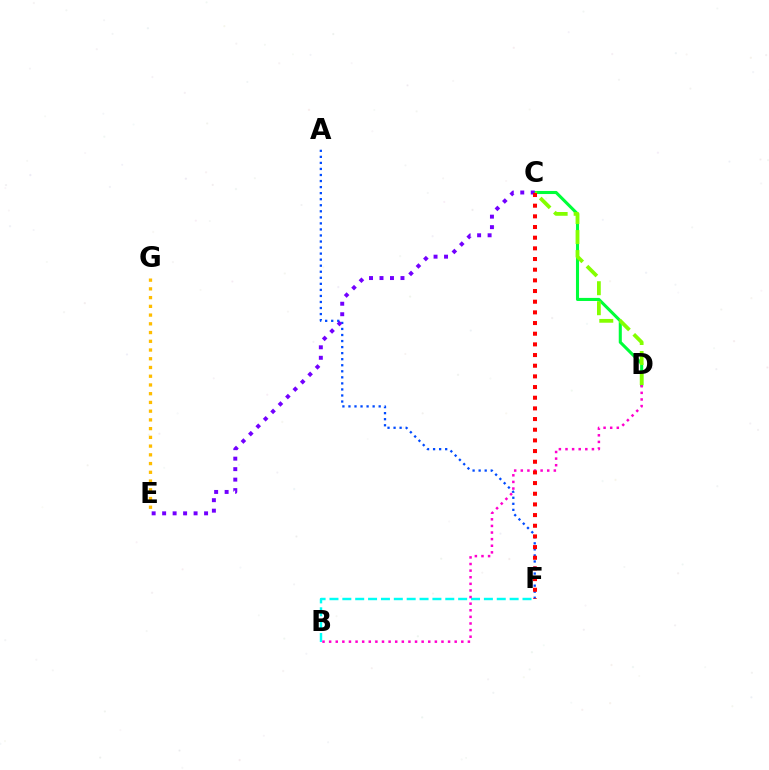{('C', 'D'): [{'color': '#00ff39', 'line_style': 'solid', 'thickness': 2.21}, {'color': '#84ff00', 'line_style': 'dashed', 'thickness': 2.72}], ('E', 'G'): [{'color': '#ffbd00', 'line_style': 'dotted', 'thickness': 2.37}], ('B', 'F'): [{'color': '#00fff6', 'line_style': 'dashed', 'thickness': 1.75}], ('A', 'F'): [{'color': '#004bff', 'line_style': 'dotted', 'thickness': 1.64}], ('C', 'E'): [{'color': '#7200ff', 'line_style': 'dotted', 'thickness': 2.85}], ('B', 'D'): [{'color': '#ff00cf', 'line_style': 'dotted', 'thickness': 1.8}], ('C', 'F'): [{'color': '#ff0000', 'line_style': 'dotted', 'thickness': 2.9}]}